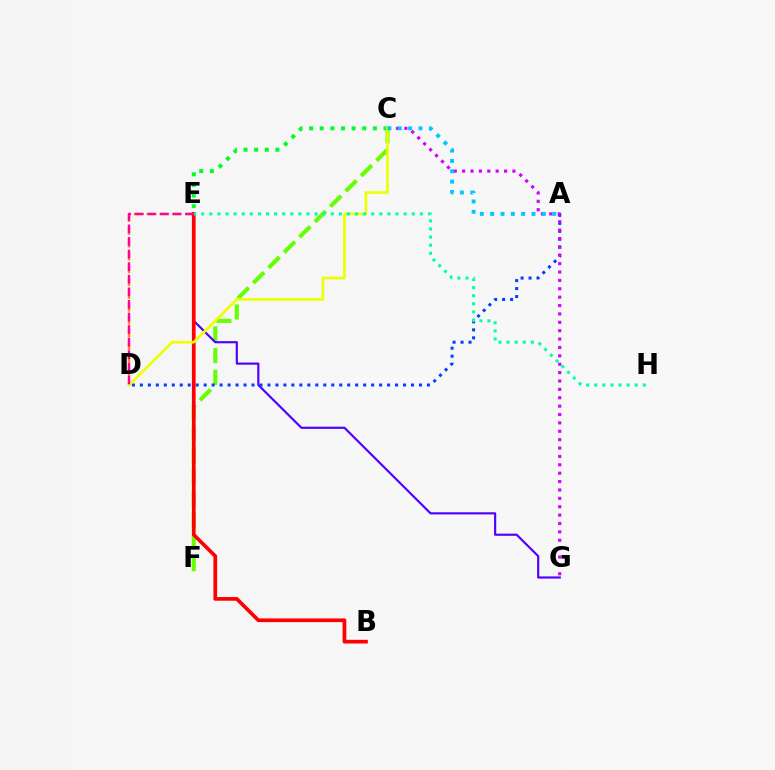{('C', 'F'): [{'color': '#66ff00', 'line_style': 'dashed', 'thickness': 2.95}], ('E', 'G'): [{'color': '#4f00ff', 'line_style': 'solid', 'thickness': 1.56}], ('A', 'D'): [{'color': '#003fff', 'line_style': 'dotted', 'thickness': 2.17}], ('C', 'E'): [{'color': '#00ff27', 'line_style': 'dotted', 'thickness': 2.89}], ('D', 'E'): [{'color': '#ff8800', 'line_style': 'dashed', 'thickness': 1.74}, {'color': '#ff00a0', 'line_style': 'dashed', 'thickness': 1.71}], ('B', 'E'): [{'color': '#ff0000', 'line_style': 'solid', 'thickness': 2.66}], ('C', 'G'): [{'color': '#d600ff', 'line_style': 'dotted', 'thickness': 2.28}], ('C', 'D'): [{'color': '#eeff00', 'line_style': 'solid', 'thickness': 1.92}], ('E', 'H'): [{'color': '#00ffaf', 'line_style': 'dotted', 'thickness': 2.2}], ('A', 'C'): [{'color': '#00c7ff', 'line_style': 'dotted', 'thickness': 2.81}]}